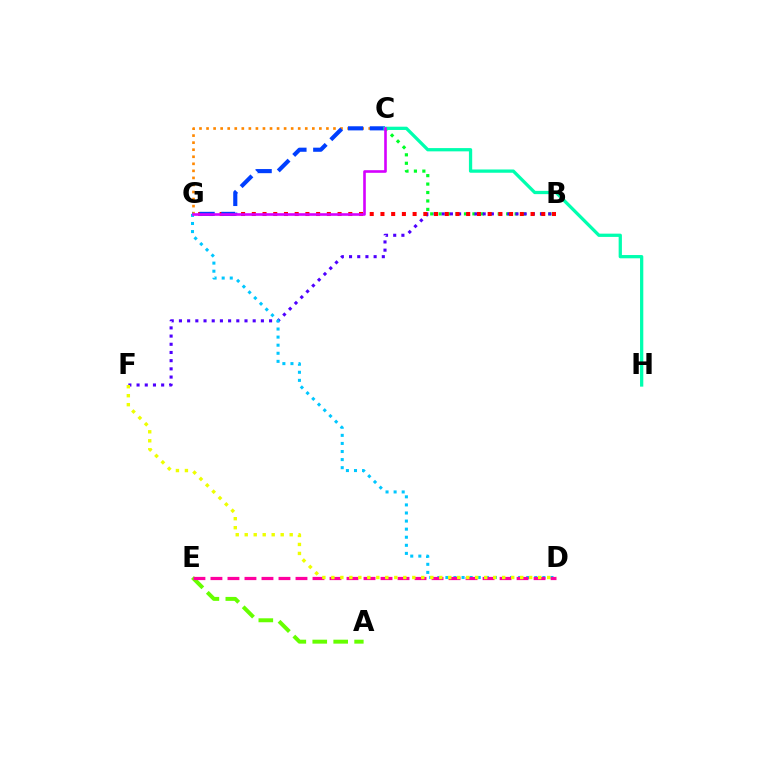{('B', 'C'): [{'color': '#00ff27', 'line_style': 'dotted', 'thickness': 2.29}], ('B', 'F'): [{'color': '#4f00ff', 'line_style': 'dotted', 'thickness': 2.23}], ('C', 'G'): [{'color': '#ff8800', 'line_style': 'dotted', 'thickness': 1.92}, {'color': '#003fff', 'line_style': 'dashed', 'thickness': 2.97}, {'color': '#d600ff', 'line_style': 'solid', 'thickness': 1.88}], ('B', 'G'): [{'color': '#ff0000', 'line_style': 'dotted', 'thickness': 2.91}], ('A', 'E'): [{'color': '#66ff00', 'line_style': 'dashed', 'thickness': 2.84}], ('D', 'G'): [{'color': '#00c7ff', 'line_style': 'dotted', 'thickness': 2.2}], ('D', 'E'): [{'color': '#ff00a0', 'line_style': 'dashed', 'thickness': 2.31}], ('C', 'H'): [{'color': '#00ffaf', 'line_style': 'solid', 'thickness': 2.35}], ('D', 'F'): [{'color': '#eeff00', 'line_style': 'dotted', 'thickness': 2.44}]}